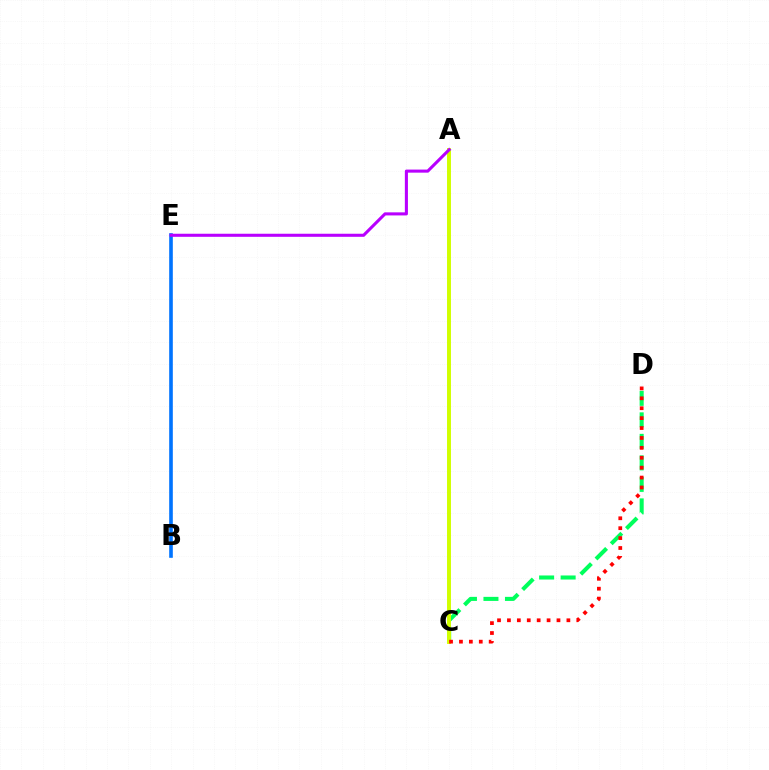{('C', 'D'): [{'color': '#00ff5c', 'line_style': 'dashed', 'thickness': 2.92}, {'color': '#ff0000', 'line_style': 'dotted', 'thickness': 2.69}], ('B', 'E'): [{'color': '#0074ff', 'line_style': 'solid', 'thickness': 2.61}], ('A', 'C'): [{'color': '#d1ff00', 'line_style': 'solid', 'thickness': 2.84}], ('A', 'E'): [{'color': '#b900ff', 'line_style': 'solid', 'thickness': 2.21}]}